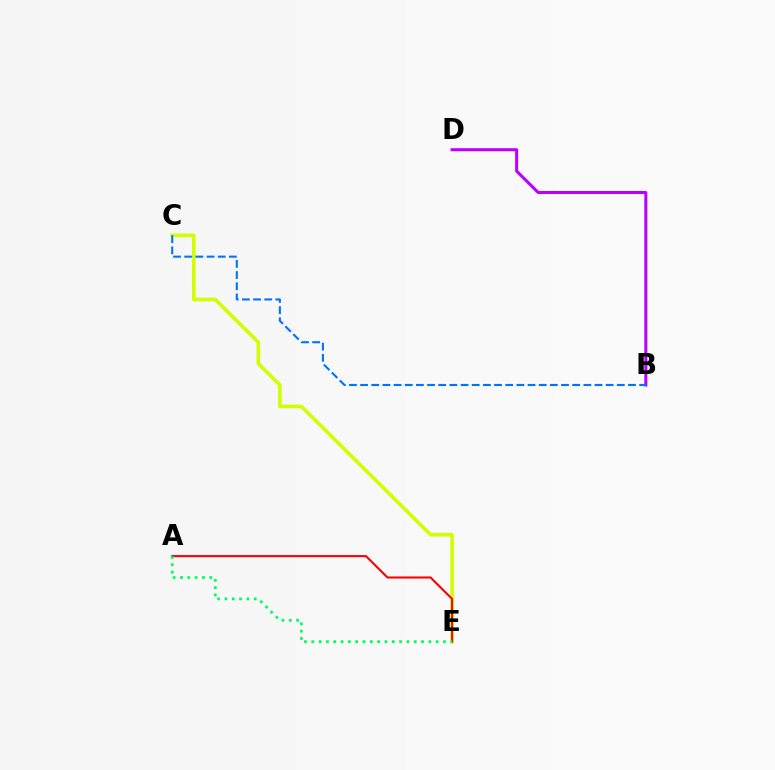{('C', 'E'): [{'color': '#d1ff00', 'line_style': 'solid', 'thickness': 2.6}], ('A', 'E'): [{'color': '#ff0000', 'line_style': 'solid', 'thickness': 1.51}, {'color': '#00ff5c', 'line_style': 'dotted', 'thickness': 1.99}], ('B', 'D'): [{'color': '#b900ff', 'line_style': 'solid', 'thickness': 2.18}], ('B', 'C'): [{'color': '#0074ff', 'line_style': 'dashed', 'thickness': 1.52}]}